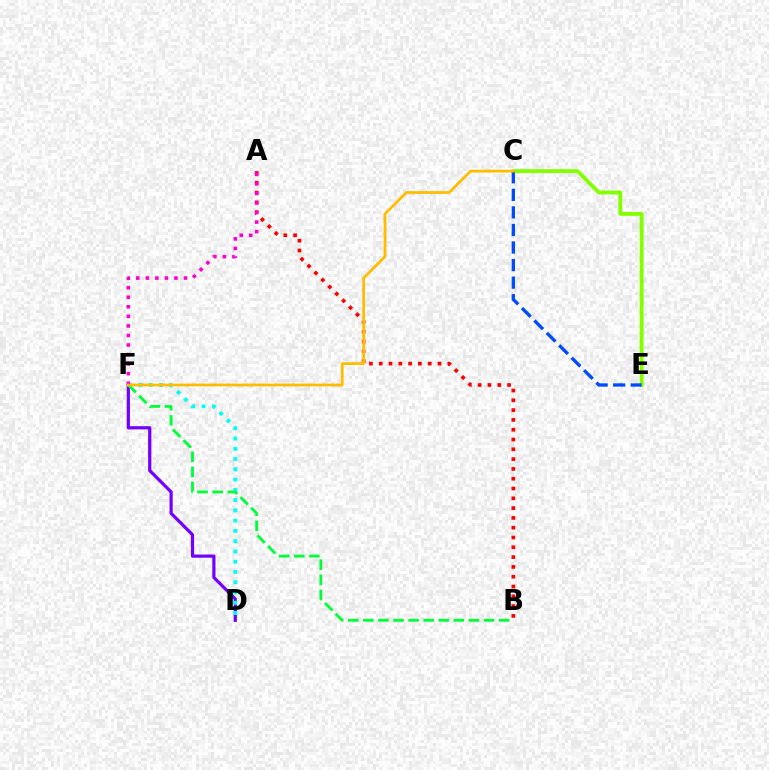{('A', 'B'): [{'color': '#ff0000', 'line_style': 'dotted', 'thickness': 2.66}], ('D', 'F'): [{'color': '#7200ff', 'line_style': 'solid', 'thickness': 2.31}, {'color': '#00fff6', 'line_style': 'dotted', 'thickness': 2.79}], ('C', 'E'): [{'color': '#84ff00', 'line_style': 'solid', 'thickness': 2.78}, {'color': '#004bff', 'line_style': 'dashed', 'thickness': 2.39}], ('A', 'F'): [{'color': '#ff00cf', 'line_style': 'dotted', 'thickness': 2.59}], ('B', 'F'): [{'color': '#00ff39', 'line_style': 'dashed', 'thickness': 2.05}], ('C', 'F'): [{'color': '#ffbd00', 'line_style': 'solid', 'thickness': 1.99}]}